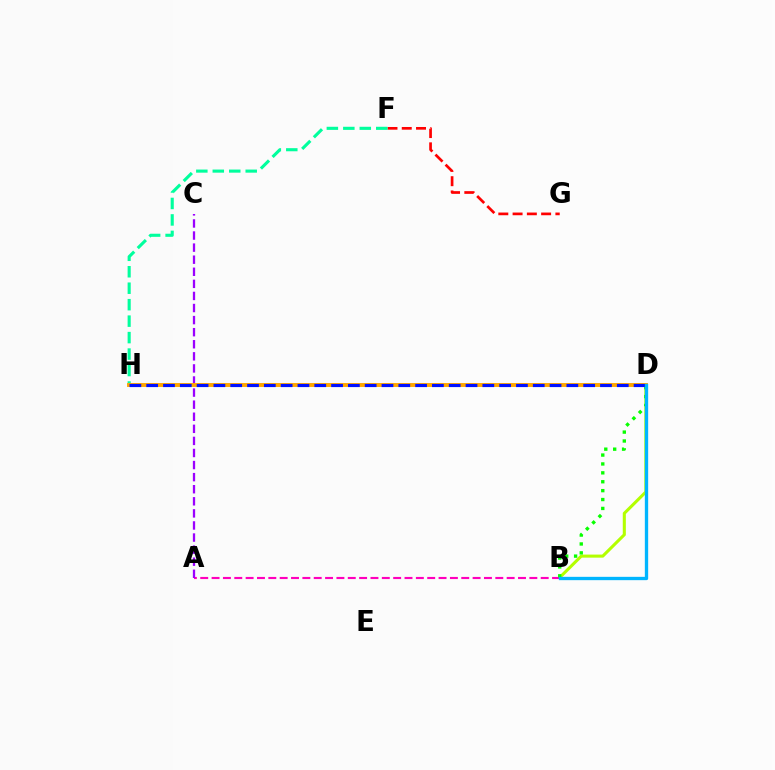{('B', 'D'): [{'color': '#b3ff00', 'line_style': 'solid', 'thickness': 2.21}, {'color': '#08ff00', 'line_style': 'dotted', 'thickness': 2.42}, {'color': '#00b5ff', 'line_style': 'solid', 'thickness': 2.39}], ('F', 'G'): [{'color': '#ff0000', 'line_style': 'dashed', 'thickness': 1.94}], ('F', 'H'): [{'color': '#00ff9d', 'line_style': 'dashed', 'thickness': 2.24}], ('A', 'B'): [{'color': '#ff00bd', 'line_style': 'dashed', 'thickness': 1.54}], ('A', 'C'): [{'color': '#9b00ff', 'line_style': 'dashed', 'thickness': 1.64}], ('D', 'H'): [{'color': '#ffa500', 'line_style': 'solid', 'thickness': 2.81}, {'color': '#0010ff', 'line_style': 'dashed', 'thickness': 2.28}]}